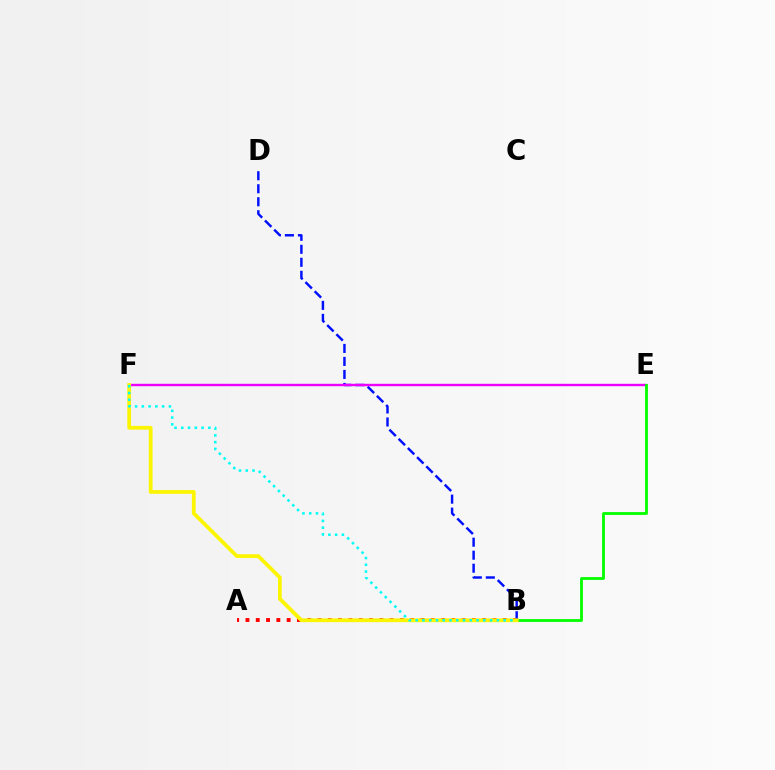{('A', 'B'): [{'color': '#ff0000', 'line_style': 'dotted', 'thickness': 2.8}], ('B', 'D'): [{'color': '#0010ff', 'line_style': 'dashed', 'thickness': 1.77}], ('E', 'F'): [{'color': '#ee00ff', 'line_style': 'solid', 'thickness': 1.73}], ('B', 'E'): [{'color': '#08ff00', 'line_style': 'solid', 'thickness': 2.05}], ('B', 'F'): [{'color': '#fcf500', 'line_style': 'solid', 'thickness': 2.7}, {'color': '#00fff6', 'line_style': 'dotted', 'thickness': 1.84}]}